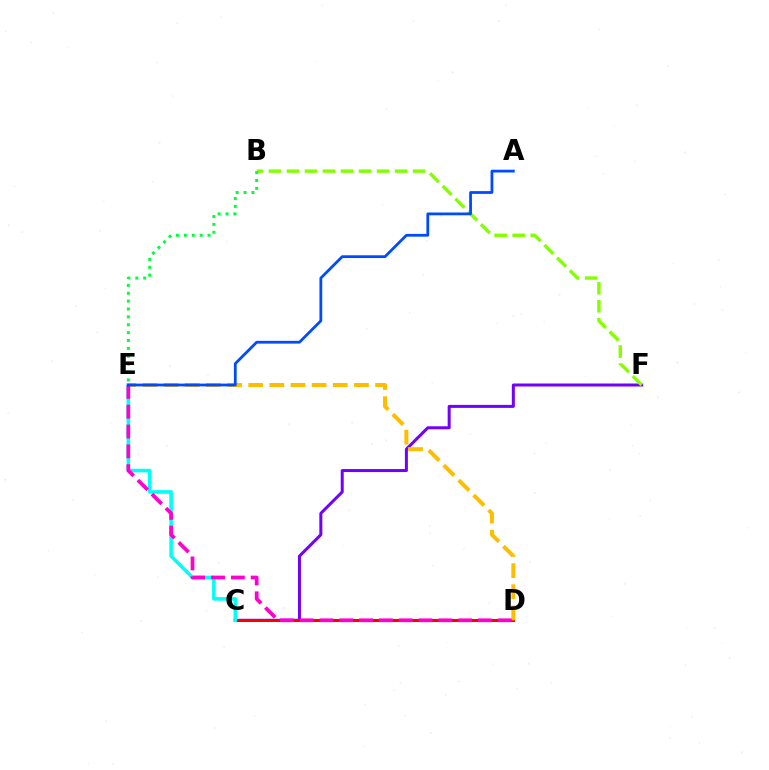{('C', 'F'): [{'color': '#7200ff', 'line_style': 'solid', 'thickness': 2.16}], ('C', 'D'): [{'color': '#ff0000', 'line_style': 'solid', 'thickness': 2.16}], ('C', 'E'): [{'color': '#00fff6', 'line_style': 'solid', 'thickness': 2.58}], ('D', 'E'): [{'color': '#ffbd00', 'line_style': 'dashed', 'thickness': 2.87}, {'color': '#ff00cf', 'line_style': 'dashed', 'thickness': 2.69}], ('B', 'F'): [{'color': '#84ff00', 'line_style': 'dashed', 'thickness': 2.45}], ('B', 'E'): [{'color': '#00ff39', 'line_style': 'dotted', 'thickness': 2.14}], ('A', 'E'): [{'color': '#004bff', 'line_style': 'solid', 'thickness': 2.0}]}